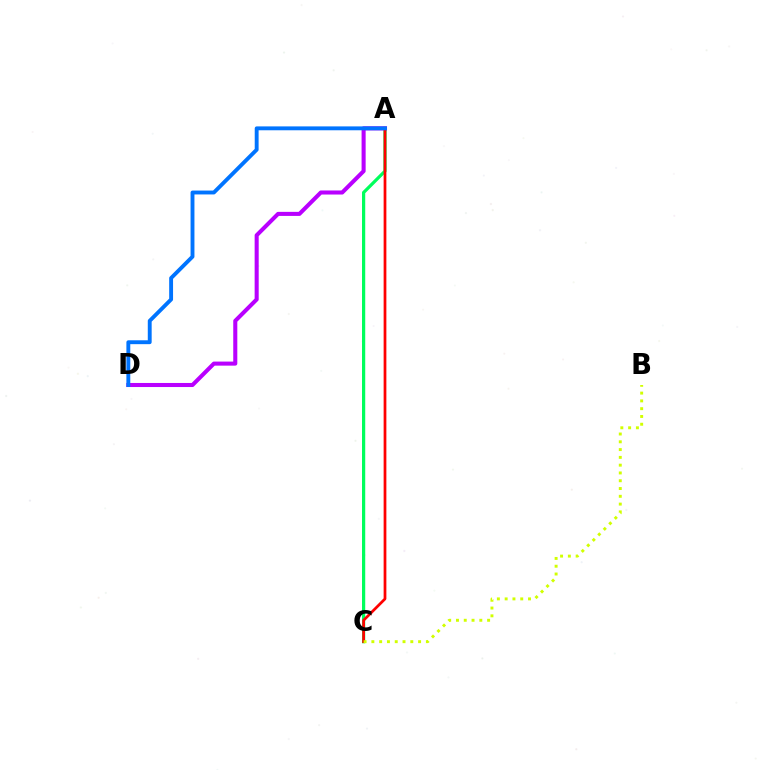{('A', 'C'): [{'color': '#00ff5c', 'line_style': 'solid', 'thickness': 2.32}, {'color': '#ff0000', 'line_style': 'solid', 'thickness': 1.97}], ('A', 'D'): [{'color': '#b900ff', 'line_style': 'solid', 'thickness': 2.92}, {'color': '#0074ff', 'line_style': 'solid', 'thickness': 2.79}], ('B', 'C'): [{'color': '#d1ff00', 'line_style': 'dotted', 'thickness': 2.12}]}